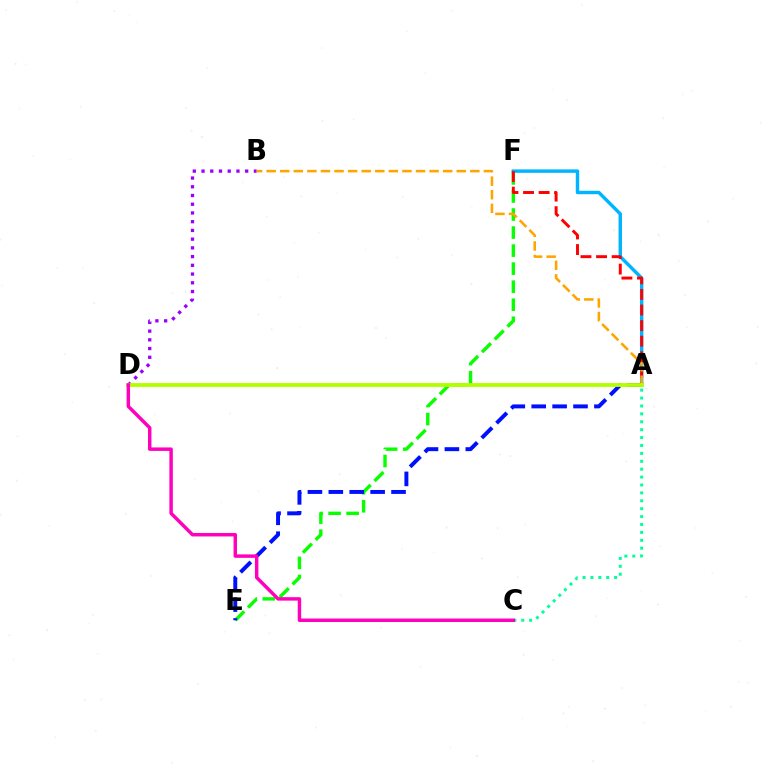{('B', 'D'): [{'color': '#9b00ff', 'line_style': 'dotted', 'thickness': 2.37}], ('E', 'F'): [{'color': '#08ff00', 'line_style': 'dashed', 'thickness': 2.45}], ('A', 'C'): [{'color': '#00ff9d', 'line_style': 'dotted', 'thickness': 2.15}], ('A', 'E'): [{'color': '#0010ff', 'line_style': 'dashed', 'thickness': 2.84}], ('A', 'F'): [{'color': '#00b5ff', 'line_style': 'solid', 'thickness': 2.47}, {'color': '#ff0000', 'line_style': 'dashed', 'thickness': 2.12}], ('A', 'B'): [{'color': '#ffa500', 'line_style': 'dashed', 'thickness': 1.84}], ('A', 'D'): [{'color': '#b3ff00', 'line_style': 'solid', 'thickness': 2.77}], ('C', 'D'): [{'color': '#ff00bd', 'line_style': 'solid', 'thickness': 2.48}]}